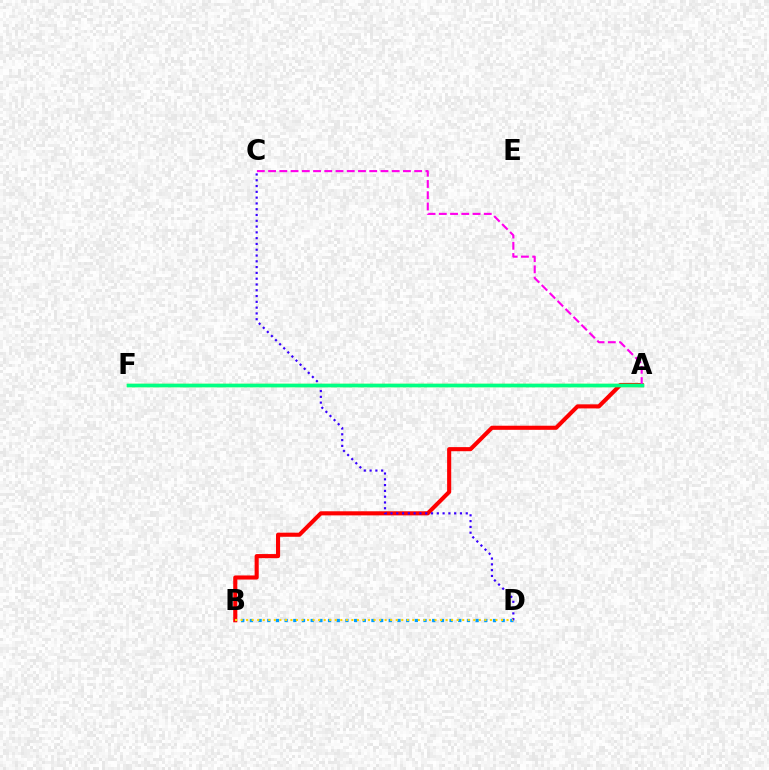{('A', 'B'): [{'color': '#ff0000', 'line_style': 'solid', 'thickness': 2.95}], ('A', 'F'): [{'color': '#4fff00', 'line_style': 'solid', 'thickness': 2.41}, {'color': '#00ff86', 'line_style': 'solid', 'thickness': 2.51}], ('B', 'D'): [{'color': '#009eff', 'line_style': 'dotted', 'thickness': 2.36}, {'color': '#ffd500', 'line_style': 'dotted', 'thickness': 1.51}], ('C', 'D'): [{'color': '#3700ff', 'line_style': 'dotted', 'thickness': 1.57}], ('A', 'C'): [{'color': '#ff00ed', 'line_style': 'dashed', 'thickness': 1.53}]}